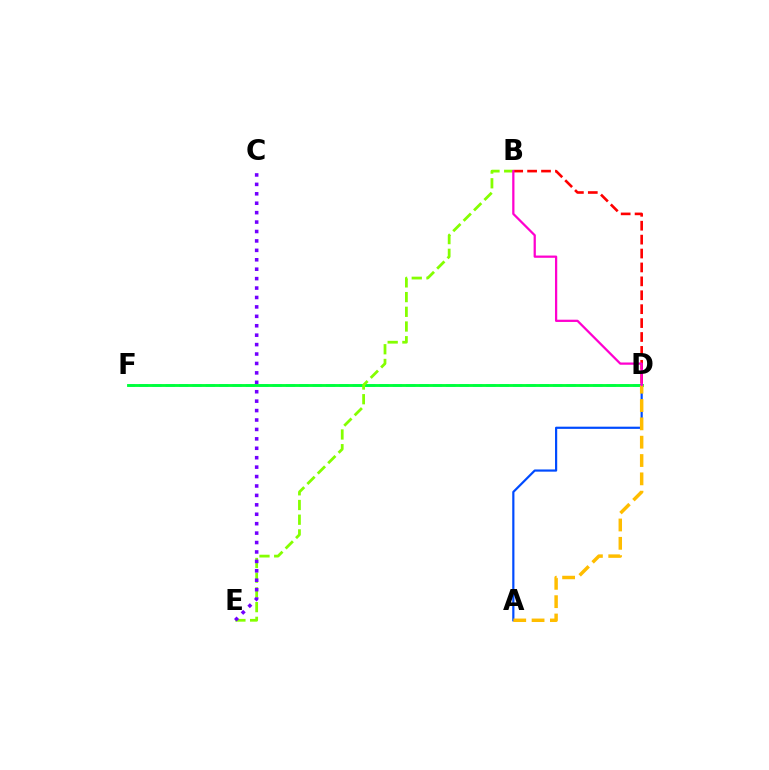{('D', 'F'): [{'color': '#00fff6', 'line_style': 'dashed', 'thickness': 1.81}, {'color': '#00ff39', 'line_style': 'solid', 'thickness': 2.06}], ('B', 'E'): [{'color': '#84ff00', 'line_style': 'dashed', 'thickness': 2.0}], ('A', 'D'): [{'color': '#004bff', 'line_style': 'solid', 'thickness': 1.58}, {'color': '#ffbd00', 'line_style': 'dashed', 'thickness': 2.49}], ('B', 'D'): [{'color': '#ff0000', 'line_style': 'dashed', 'thickness': 1.89}, {'color': '#ff00cf', 'line_style': 'solid', 'thickness': 1.62}], ('C', 'E'): [{'color': '#7200ff', 'line_style': 'dotted', 'thickness': 2.56}]}